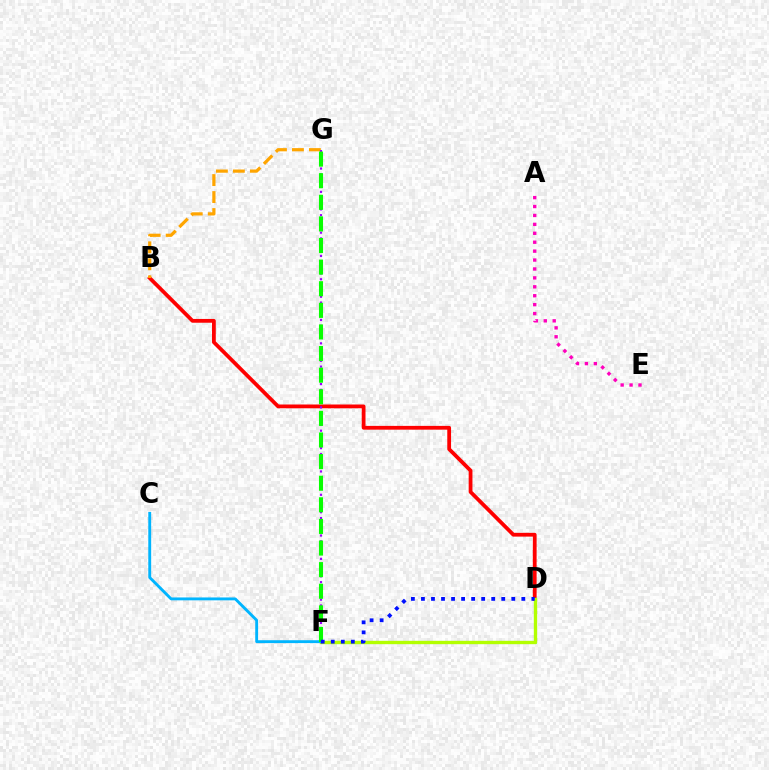{('D', 'F'): [{'color': '#00ff9d', 'line_style': 'solid', 'thickness': 2.19}, {'color': '#b3ff00', 'line_style': 'solid', 'thickness': 2.39}, {'color': '#0010ff', 'line_style': 'dotted', 'thickness': 2.73}], ('B', 'D'): [{'color': '#ff0000', 'line_style': 'solid', 'thickness': 2.72}], ('B', 'G'): [{'color': '#ffa500', 'line_style': 'dashed', 'thickness': 2.31}], ('F', 'G'): [{'color': '#9b00ff', 'line_style': 'dotted', 'thickness': 1.58}, {'color': '#08ff00', 'line_style': 'dashed', 'thickness': 2.94}], ('C', 'F'): [{'color': '#00b5ff', 'line_style': 'solid', 'thickness': 2.07}], ('A', 'E'): [{'color': '#ff00bd', 'line_style': 'dotted', 'thickness': 2.42}]}